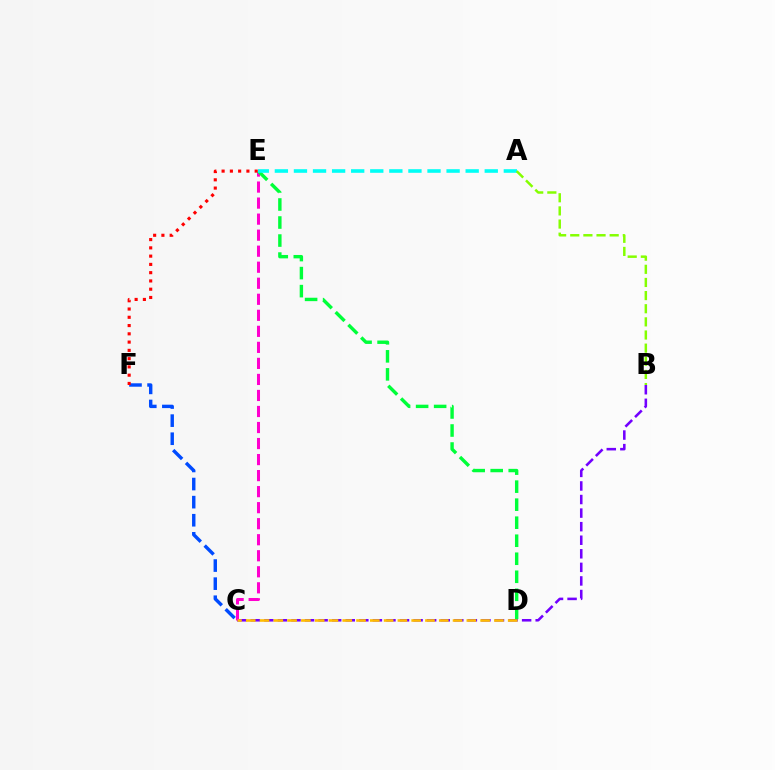{('B', 'C'): [{'color': '#7200ff', 'line_style': 'dashed', 'thickness': 1.84}], ('C', 'E'): [{'color': '#ff00cf', 'line_style': 'dashed', 'thickness': 2.18}], ('C', 'D'): [{'color': '#ffbd00', 'line_style': 'dashed', 'thickness': 1.87}], ('C', 'F'): [{'color': '#004bff', 'line_style': 'dashed', 'thickness': 2.46}], ('E', 'F'): [{'color': '#ff0000', 'line_style': 'dotted', 'thickness': 2.25}], ('D', 'E'): [{'color': '#00ff39', 'line_style': 'dashed', 'thickness': 2.45}], ('A', 'E'): [{'color': '#00fff6', 'line_style': 'dashed', 'thickness': 2.59}], ('A', 'B'): [{'color': '#84ff00', 'line_style': 'dashed', 'thickness': 1.78}]}